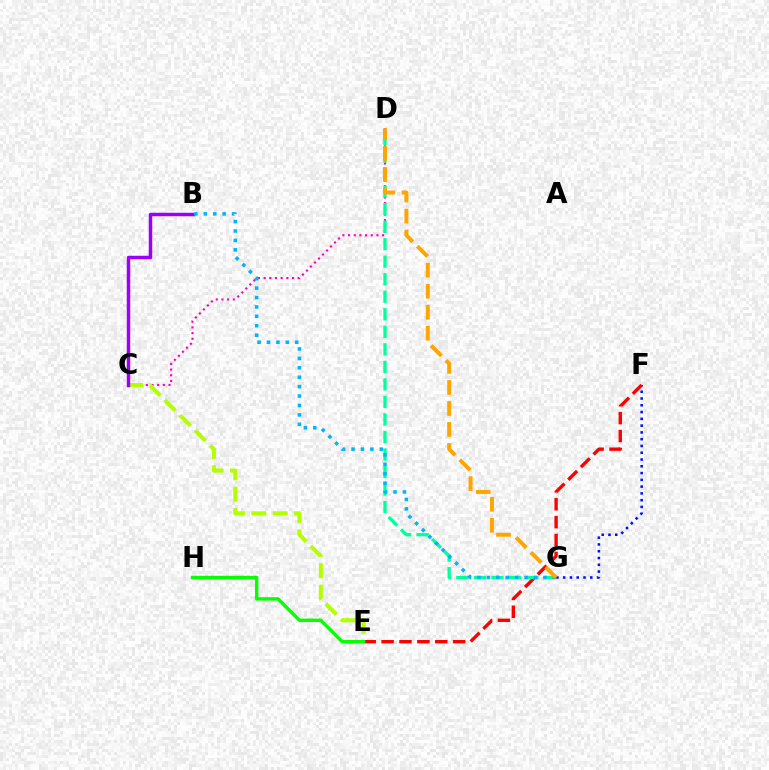{('C', 'D'): [{'color': '#ff00bd', 'line_style': 'dotted', 'thickness': 1.54}], ('C', 'E'): [{'color': '#b3ff00', 'line_style': 'dashed', 'thickness': 2.9}], ('F', 'G'): [{'color': '#0010ff', 'line_style': 'dotted', 'thickness': 1.84}], ('E', 'F'): [{'color': '#ff0000', 'line_style': 'dashed', 'thickness': 2.43}], ('B', 'C'): [{'color': '#9b00ff', 'line_style': 'solid', 'thickness': 2.5}], ('D', 'G'): [{'color': '#00ff9d', 'line_style': 'dashed', 'thickness': 2.38}, {'color': '#ffa500', 'line_style': 'dashed', 'thickness': 2.85}], ('B', 'G'): [{'color': '#00b5ff', 'line_style': 'dotted', 'thickness': 2.56}], ('E', 'H'): [{'color': '#08ff00', 'line_style': 'solid', 'thickness': 2.45}]}